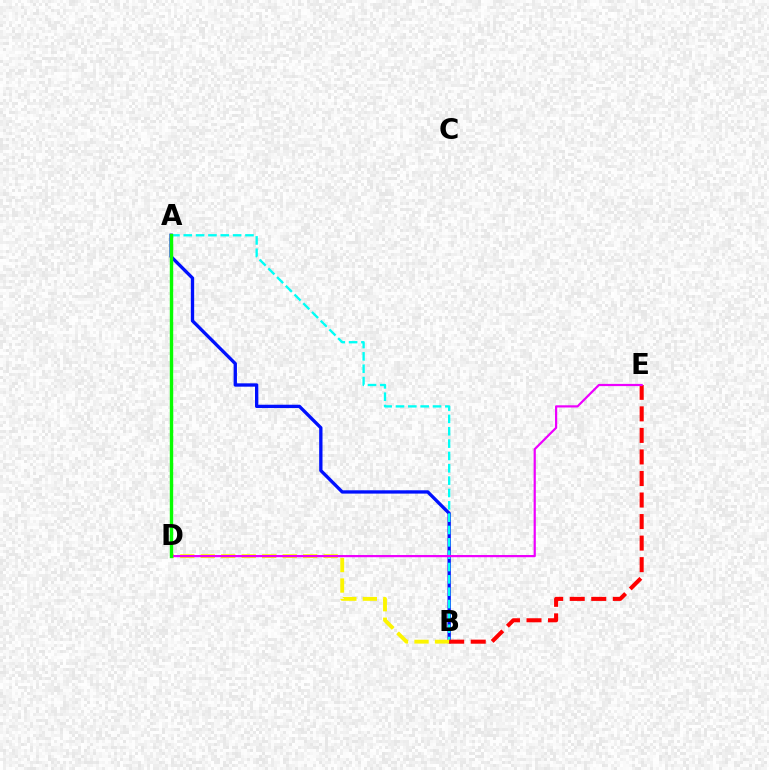{('A', 'B'): [{'color': '#0010ff', 'line_style': 'solid', 'thickness': 2.39}, {'color': '#00fff6', 'line_style': 'dashed', 'thickness': 1.68}], ('B', 'D'): [{'color': '#fcf500', 'line_style': 'dashed', 'thickness': 2.78}], ('B', 'E'): [{'color': '#ff0000', 'line_style': 'dashed', 'thickness': 2.93}], ('D', 'E'): [{'color': '#ee00ff', 'line_style': 'solid', 'thickness': 1.58}], ('A', 'D'): [{'color': '#08ff00', 'line_style': 'solid', 'thickness': 2.45}]}